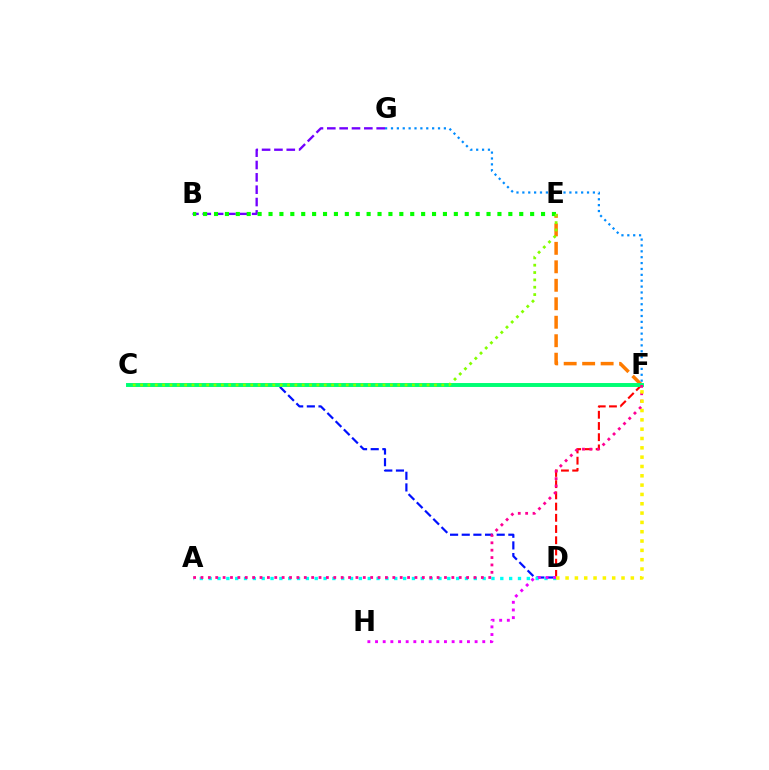{('C', 'D'): [{'color': '#0010ff', 'line_style': 'dashed', 'thickness': 1.58}], ('E', 'F'): [{'color': '#ff7c00', 'line_style': 'dashed', 'thickness': 2.51}], ('B', 'G'): [{'color': '#7200ff', 'line_style': 'dashed', 'thickness': 1.68}], ('D', 'F'): [{'color': '#ff0000', 'line_style': 'dashed', 'thickness': 1.52}, {'color': '#fcf500', 'line_style': 'dotted', 'thickness': 2.53}], ('C', 'F'): [{'color': '#00ff74', 'line_style': 'solid', 'thickness': 2.84}], ('A', 'D'): [{'color': '#00fff6', 'line_style': 'dotted', 'thickness': 2.4}], ('B', 'E'): [{'color': '#08ff00', 'line_style': 'dotted', 'thickness': 2.96}], ('A', 'F'): [{'color': '#ff0094', 'line_style': 'dotted', 'thickness': 2.0}], ('F', 'G'): [{'color': '#008cff', 'line_style': 'dotted', 'thickness': 1.6}], ('C', 'E'): [{'color': '#84ff00', 'line_style': 'dotted', 'thickness': 2.0}], ('D', 'H'): [{'color': '#ee00ff', 'line_style': 'dotted', 'thickness': 2.08}]}